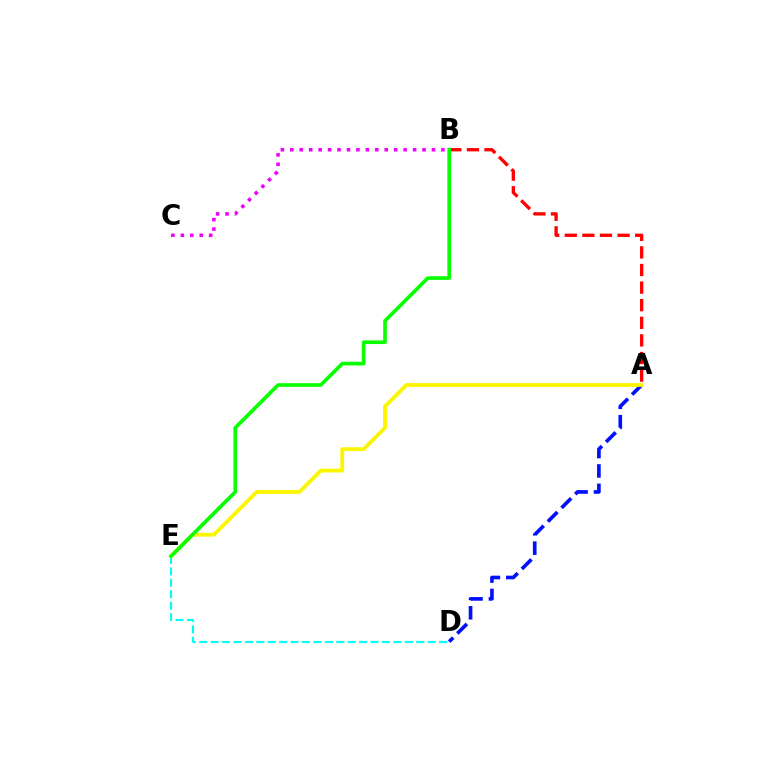{('D', 'E'): [{'color': '#00fff6', 'line_style': 'dashed', 'thickness': 1.55}], ('B', 'C'): [{'color': '#ee00ff', 'line_style': 'dotted', 'thickness': 2.57}], ('A', 'D'): [{'color': '#0010ff', 'line_style': 'dashed', 'thickness': 2.63}], ('A', 'B'): [{'color': '#ff0000', 'line_style': 'dashed', 'thickness': 2.39}], ('A', 'E'): [{'color': '#fcf500', 'line_style': 'solid', 'thickness': 2.75}], ('B', 'E'): [{'color': '#08ff00', 'line_style': 'solid', 'thickness': 2.62}]}